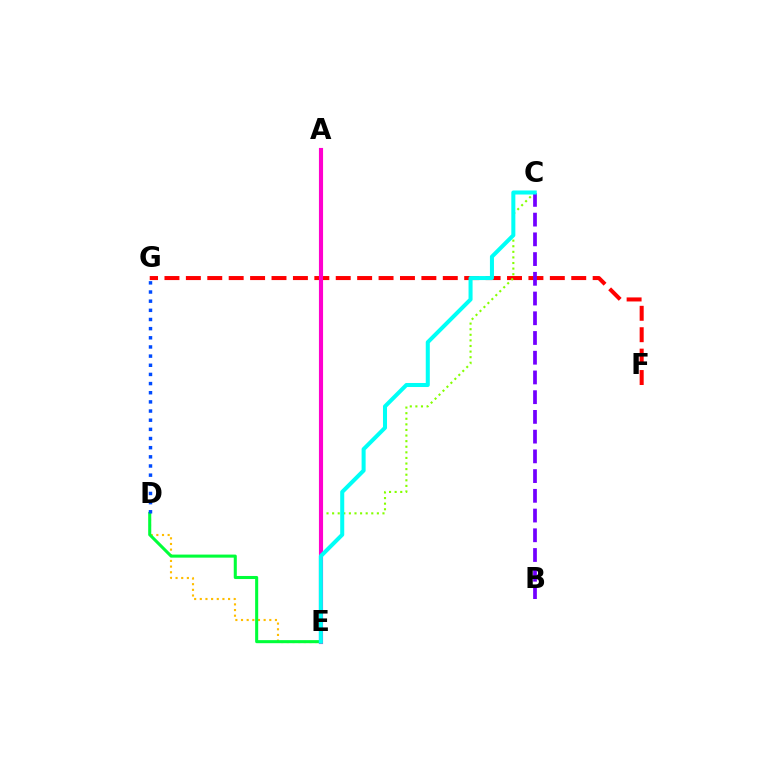{('F', 'G'): [{'color': '#ff0000', 'line_style': 'dashed', 'thickness': 2.91}], ('D', 'E'): [{'color': '#ffbd00', 'line_style': 'dotted', 'thickness': 1.54}, {'color': '#00ff39', 'line_style': 'solid', 'thickness': 2.2}], ('C', 'E'): [{'color': '#84ff00', 'line_style': 'dotted', 'thickness': 1.52}, {'color': '#00fff6', 'line_style': 'solid', 'thickness': 2.9}], ('B', 'C'): [{'color': '#7200ff', 'line_style': 'dashed', 'thickness': 2.68}], ('A', 'E'): [{'color': '#ff00cf', 'line_style': 'solid', 'thickness': 2.97}], ('D', 'G'): [{'color': '#004bff', 'line_style': 'dotted', 'thickness': 2.49}]}